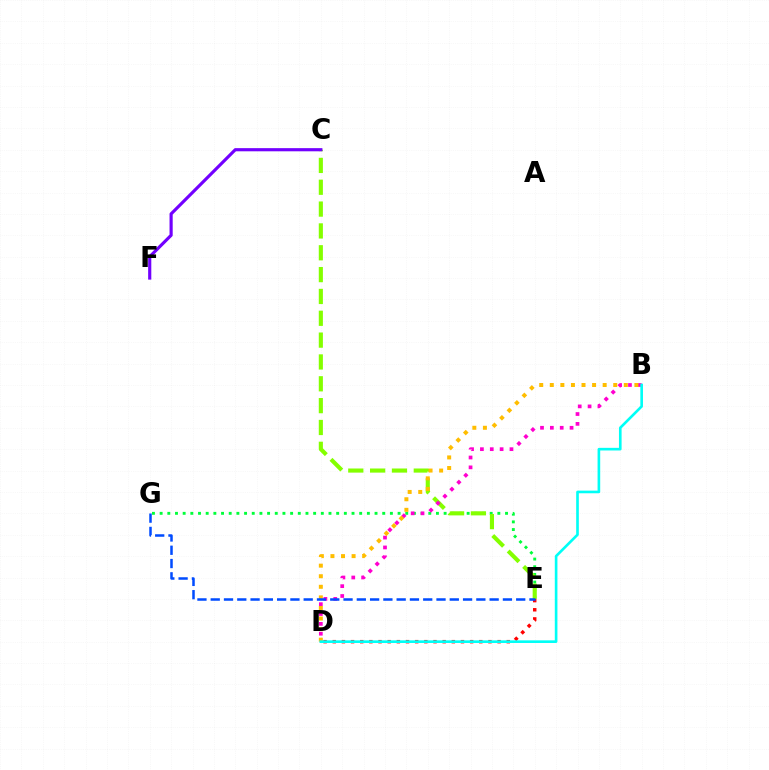{('E', 'G'): [{'color': '#00ff39', 'line_style': 'dotted', 'thickness': 2.09}, {'color': '#004bff', 'line_style': 'dashed', 'thickness': 1.8}], ('D', 'E'): [{'color': '#ff0000', 'line_style': 'dotted', 'thickness': 2.49}], ('C', 'E'): [{'color': '#84ff00', 'line_style': 'dashed', 'thickness': 2.97}], ('B', 'D'): [{'color': '#ff00cf', 'line_style': 'dotted', 'thickness': 2.68}, {'color': '#ffbd00', 'line_style': 'dotted', 'thickness': 2.87}, {'color': '#00fff6', 'line_style': 'solid', 'thickness': 1.9}], ('C', 'F'): [{'color': '#7200ff', 'line_style': 'solid', 'thickness': 2.27}]}